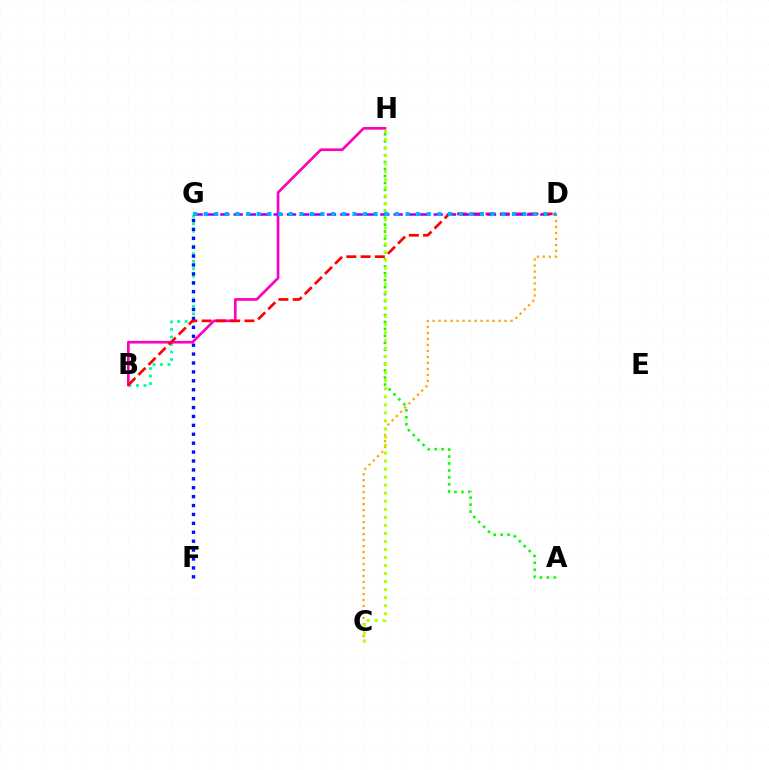{('B', 'G'): [{'color': '#00ff9d', 'line_style': 'dotted', 'thickness': 2.04}], ('A', 'H'): [{'color': '#08ff00', 'line_style': 'dotted', 'thickness': 1.89}], ('C', 'D'): [{'color': '#ffa500', 'line_style': 'dotted', 'thickness': 1.63}], ('F', 'G'): [{'color': '#0010ff', 'line_style': 'dotted', 'thickness': 2.42}], ('B', 'H'): [{'color': '#ff00bd', 'line_style': 'solid', 'thickness': 1.93}], ('C', 'H'): [{'color': '#b3ff00', 'line_style': 'dotted', 'thickness': 2.18}], ('B', 'D'): [{'color': '#ff0000', 'line_style': 'dashed', 'thickness': 1.94}], ('D', 'G'): [{'color': '#9b00ff', 'line_style': 'dashed', 'thickness': 1.81}, {'color': '#00b5ff', 'line_style': 'dotted', 'thickness': 2.89}]}